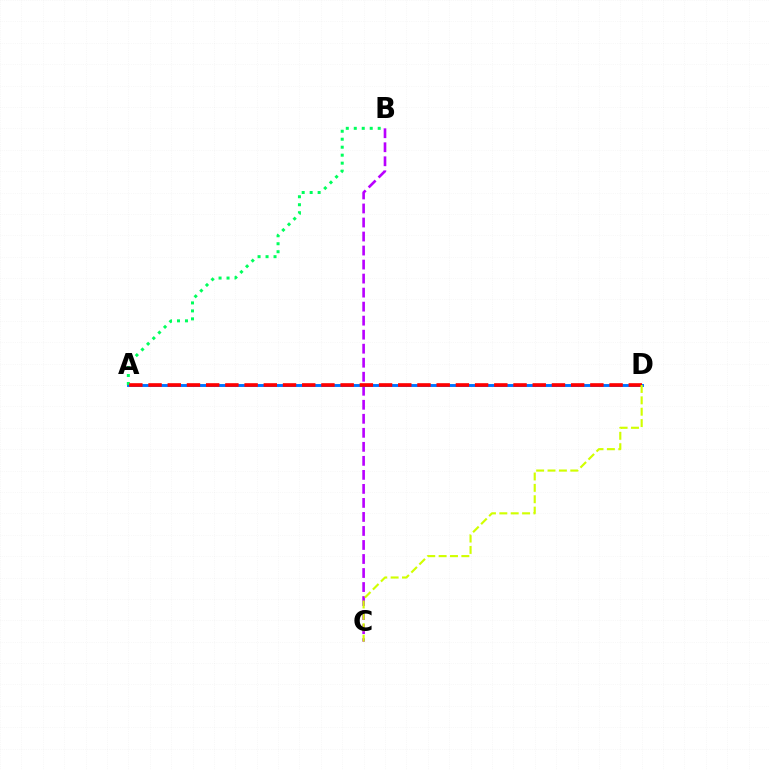{('B', 'C'): [{'color': '#b900ff', 'line_style': 'dashed', 'thickness': 1.9}], ('A', 'D'): [{'color': '#0074ff', 'line_style': 'solid', 'thickness': 2.1}, {'color': '#ff0000', 'line_style': 'dashed', 'thickness': 2.61}], ('A', 'B'): [{'color': '#00ff5c', 'line_style': 'dotted', 'thickness': 2.17}], ('C', 'D'): [{'color': '#d1ff00', 'line_style': 'dashed', 'thickness': 1.54}]}